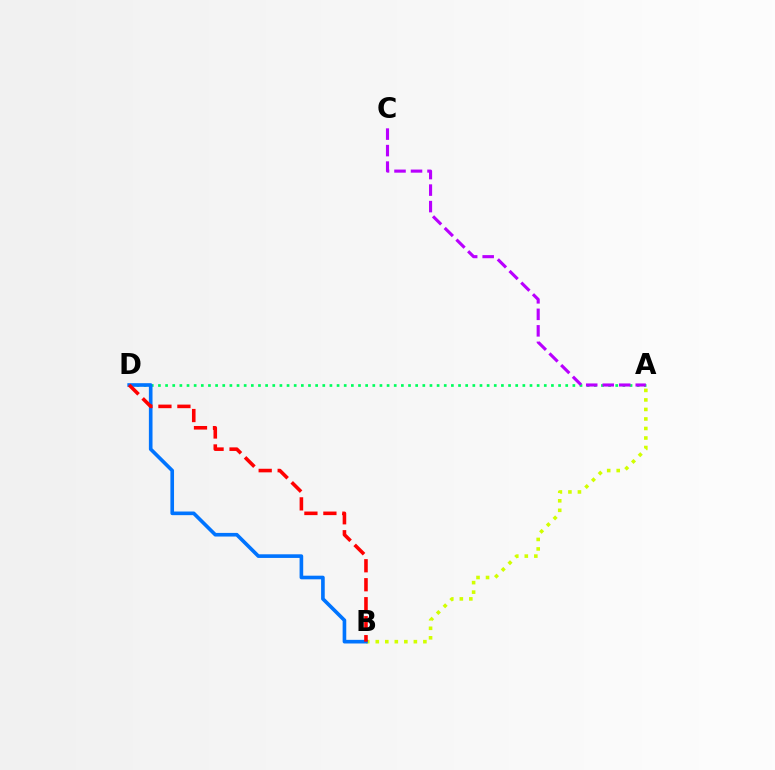{('A', 'D'): [{'color': '#00ff5c', 'line_style': 'dotted', 'thickness': 1.94}], ('A', 'B'): [{'color': '#d1ff00', 'line_style': 'dotted', 'thickness': 2.59}], ('B', 'D'): [{'color': '#0074ff', 'line_style': 'solid', 'thickness': 2.62}, {'color': '#ff0000', 'line_style': 'dashed', 'thickness': 2.58}], ('A', 'C'): [{'color': '#b900ff', 'line_style': 'dashed', 'thickness': 2.24}]}